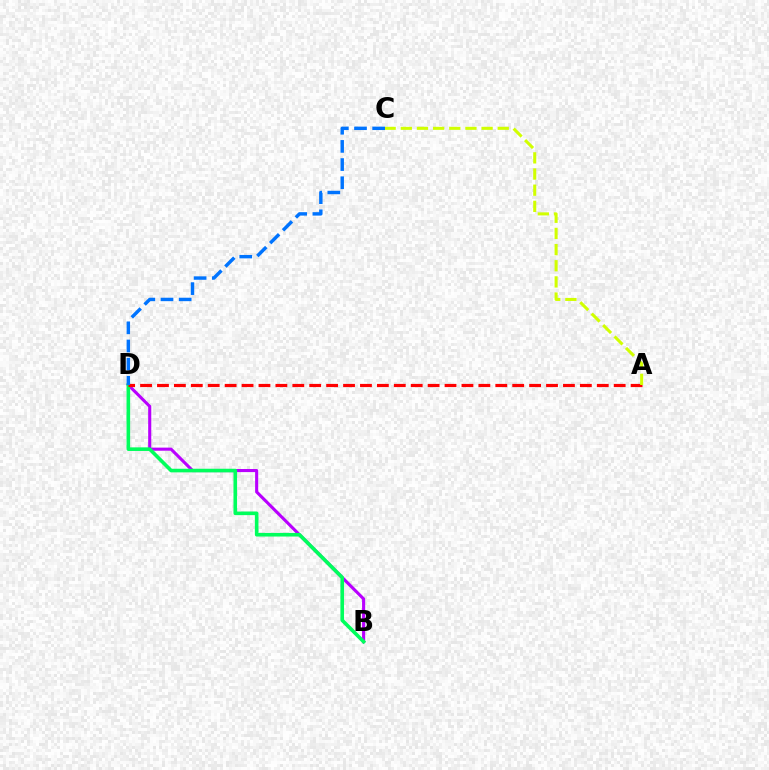{('B', 'D'): [{'color': '#b900ff', 'line_style': 'solid', 'thickness': 2.23}, {'color': '#00ff5c', 'line_style': 'solid', 'thickness': 2.6}], ('A', 'D'): [{'color': '#ff0000', 'line_style': 'dashed', 'thickness': 2.3}], ('A', 'C'): [{'color': '#d1ff00', 'line_style': 'dashed', 'thickness': 2.2}], ('C', 'D'): [{'color': '#0074ff', 'line_style': 'dashed', 'thickness': 2.47}]}